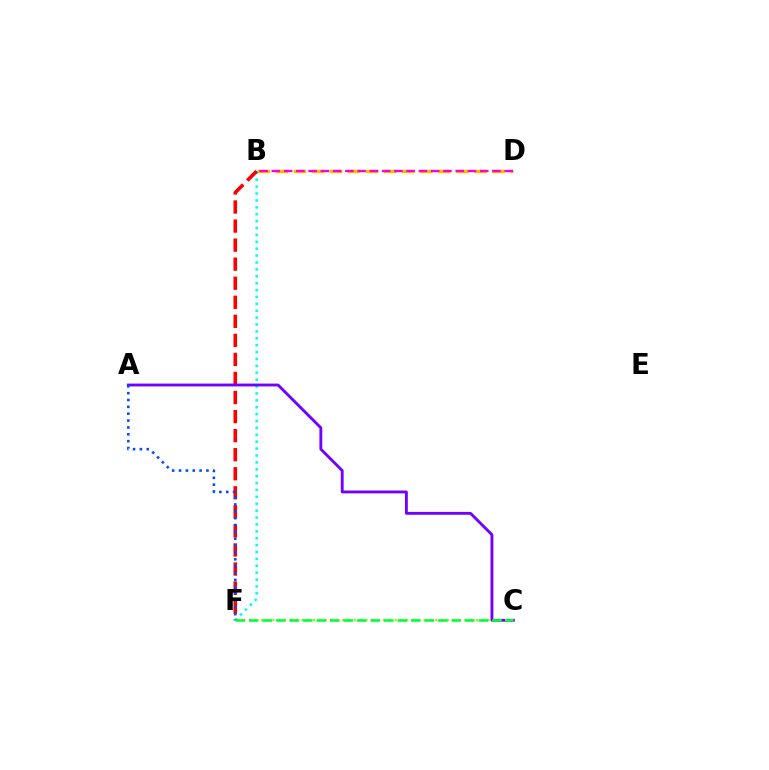{('B', 'D'): [{'color': '#ffbd00', 'line_style': 'dashed', 'thickness': 2.45}, {'color': '#ff00cf', 'line_style': 'dashed', 'thickness': 1.67}], ('B', 'F'): [{'color': '#00fff6', 'line_style': 'dotted', 'thickness': 1.87}, {'color': '#ff0000', 'line_style': 'dashed', 'thickness': 2.59}], ('A', 'C'): [{'color': '#7200ff', 'line_style': 'solid', 'thickness': 2.06}], ('A', 'F'): [{'color': '#004bff', 'line_style': 'dotted', 'thickness': 1.86}], ('C', 'F'): [{'color': '#84ff00', 'line_style': 'dotted', 'thickness': 1.58}, {'color': '#00ff39', 'line_style': 'dashed', 'thickness': 1.83}]}